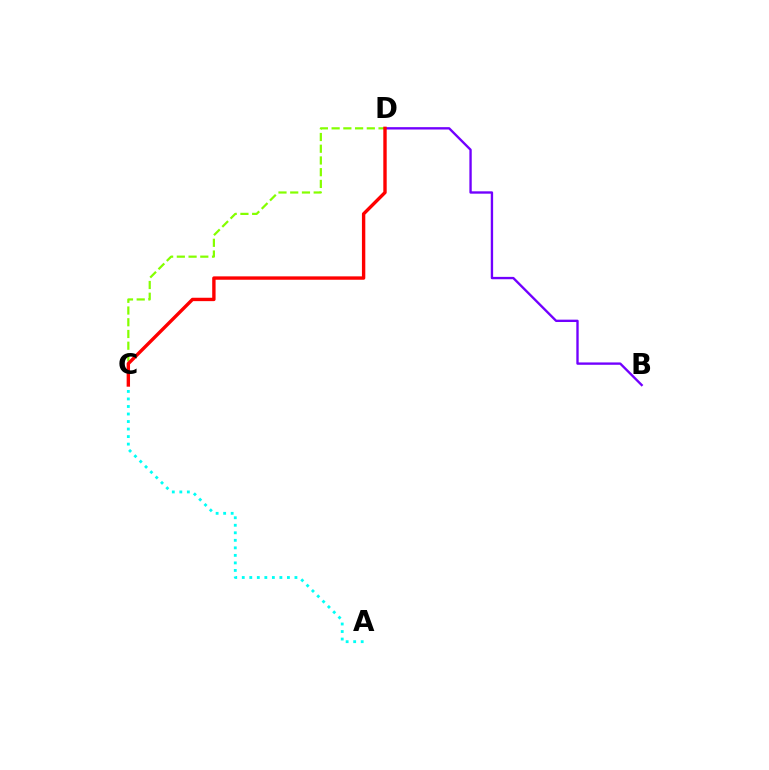{('C', 'D'): [{'color': '#84ff00', 'line_style': 'dashed', 'thickness': 1.59}, {'color': '#ff0000', 'line_style': 'solid', 'thickness': 2.43}], ('B', 'D'): [{'color': '#7200ff', 'line_style': 'solid', 'thickness': 1.7}], ('A', 'C'): [{'color': '#00fff6', 'line_style': 'dotted', 'thickness': 2.04}]}